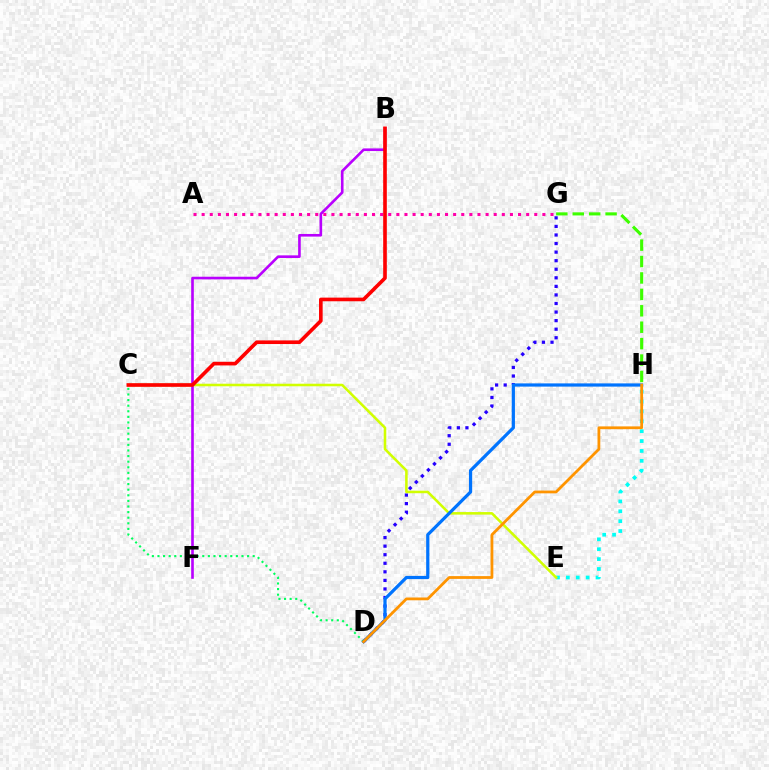{('B', 'F'): [{'color': '#b900ff', 'line_style': 'solid', 'thickness': 1.9}], ('E', 'H'): [{'color': '#00fff6', 'line_style': 'dotted', 'thickness': 2.69}], ('D', 'G'): [{'color': '#2500ff', 'line_style': 'dotted', 'thickness': 2.33}], ('G', 'H'): [{'color': '#3dff00', 'line_style': 'dashed', 'thickness': 2.23}], ('C', 'E'): [{'color': '#d1ff00', 'line_style': 'solid', 'thickness': 1.83}], ('A', 'G'): [{'color': '#ff00ac', 'line_style': 'dotted', 'thickness': 2.2}], ('C', 'D'): [{'color': '#00ff5c', 'line_style': 'dotted', 'thickness': 1.52}], ('D', 'H'): [{'color': '#0074ff', 'line_style': 'solid', 'thickness': 2.32}, {'color': '#ff9400', 'line_style': 'solid', 'thickness': 2.0}], ('B', 'C'): [{'color': '#ff0000', 'line_style': 'solid', 'thickness': 2.62}]}